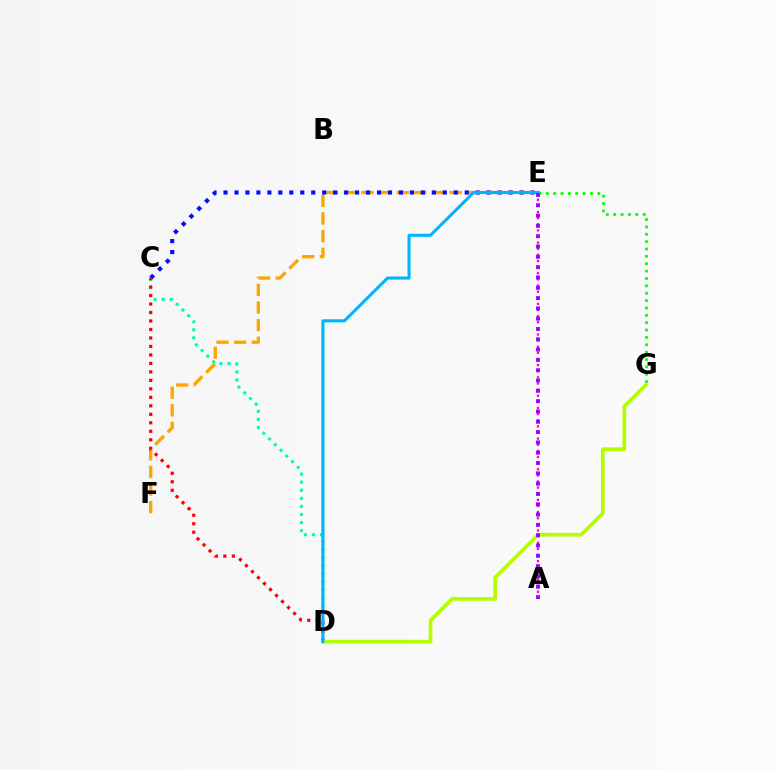{('C', 'D'): [{'color': '#00ff9d', 'line_style': 'dotted', 'thickness': 2.19}, {'color': '#ff0000', 'line_style': 'dotted', 'thickness': 2.31}], ('E', 'F'): [{'color': '#ffa500', 'line_style': 'dashed', 'thickness': 2.4}], ('A', 'E'): [{'color': '#ff00bd', 'line_style': 'dotted', 'thickness': 1.66}, {'color': '#9b00ff', 'line_style': 'dotted', 'thickness': 2.8}], ('C', 'E'): [{'color': '#0010ff', 'line_style': 'dotted', 'thickness': 2.98}], ('E', 'G'): [{'color': '#08ff00', 'line_style': 'dotted', 'thickness': 2.0}], ('D', 'G'): [{'color': '#b3ff00', 'line_style': 'solid', 'thickness': 2.67}], ('D', 'E'): [{'color': '#00b5ff', 'line_style': 'solid', 'thickness': 2.21}]}